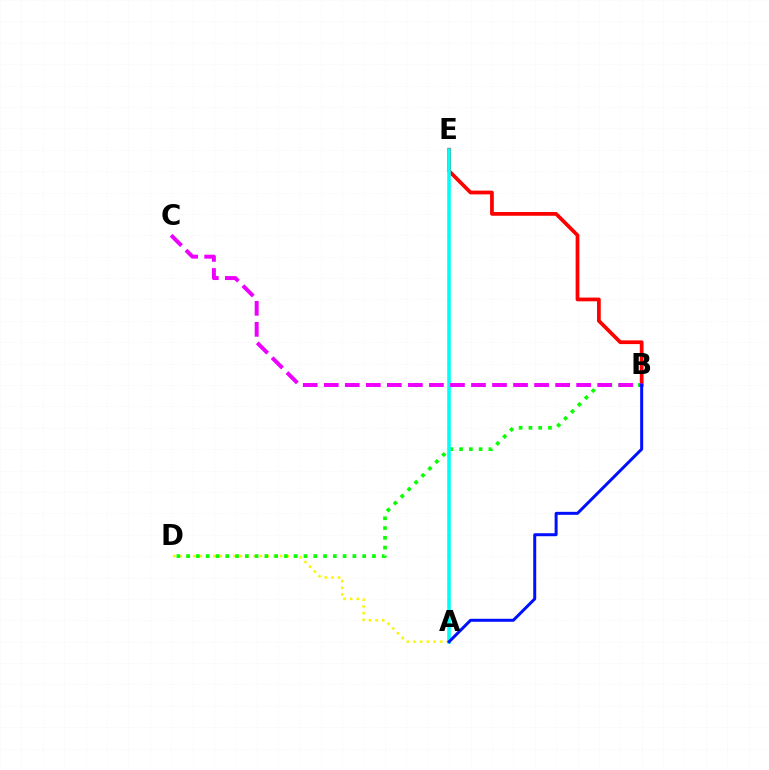{('B', 'E'): [{'color': '#ff0000', 'line_style': 'solid', 'thickness': 2.69}], ('A', 'D'): [{'color': '#fcf500', 'line_style': 'dotted', 'thickness': 1.82}], ('B', 'D'): [{'color': '#08ff00', 'line_style': 'dotted', 'thickness': 2.66}], ('A', 'E'): [{'color': '#00fff6', 'line_style': 'solid', 'thickness': 2.57}], ('B', 'C'): [{'color': '#ee00ff', 'line_style': 'dashed', 'thickness': 2.86}], ('A', 'B'): [{'color': '#0010ff', 'line_style': 'solid', 'thickness': 2.15}]}